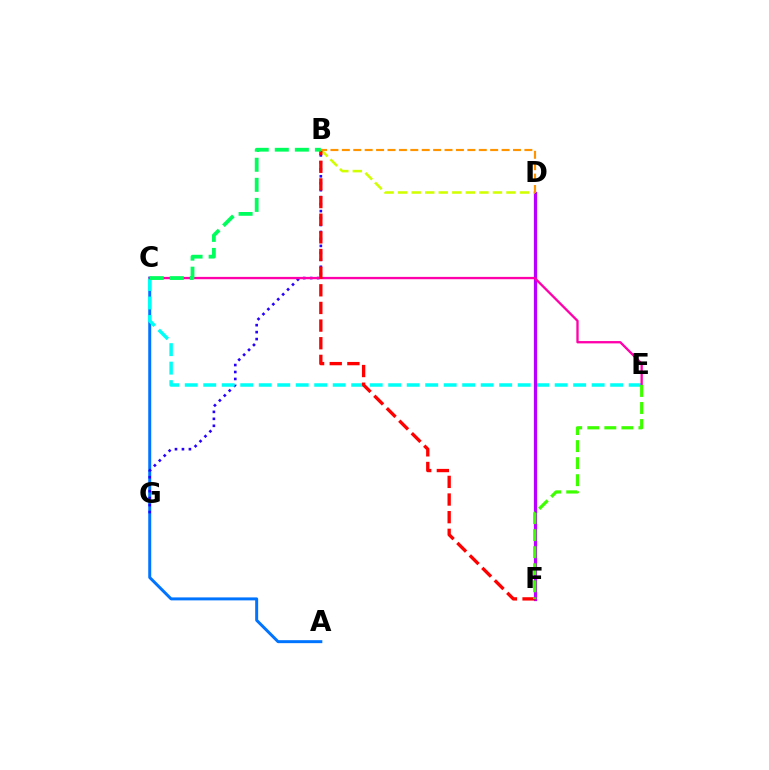{('A', 'C'): [{'color': '#0074ff', 'line_style': 'solid', 'thickness': 2.14}], ('B', 'G'): [{'color': '#2500ff', 'line_style': 'dotted', 'thickness': 1.89}], ('C', 'E'): [{'color': '#00fff6', 'line_style': 'dashed', 'thickness': 2.51}, {'color': '#ff00ac', 'line_style': 'solid', 'thickness': 1.67}], ('D', 'F'): [{'color': '#b900ff', 'line_style': 'solid', 'thickness': 2.33}], ('B', 'D'): [{'color': '#d1ff00', 'line_style': 'dashed', 'thickness': 1.84}, {'color': '#ff9400', 'line_style': 'dashed', 'thickness': 1.55}], ('B', 'F'): [{'color': '#ff0000', 'line_style': 'dashed', 'thickness': 2.4}], ('B', 'C'): [{'color': '#00ff5c', 'line_style': 'dashed', 'thickness': 2.73}], ('E', 'F'): [{'color': '#3dff00', 'line_style': 'dashed', 'thickness': 2.32}]}